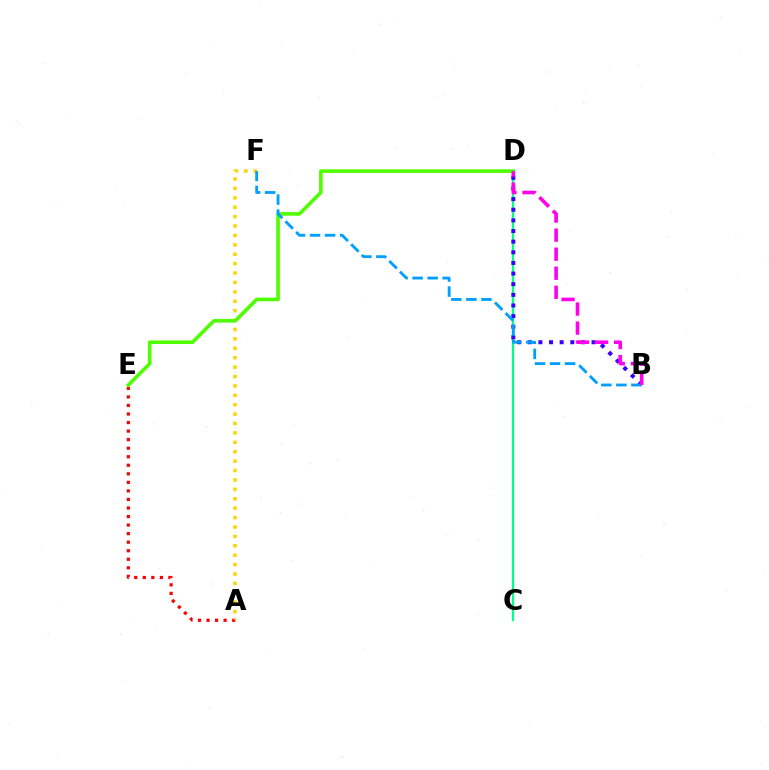{('A', 'E'): [{'color': '#ff0000', 'line_style': 'dotted', 'thickness': 2.32}], ('C', 'D'): [{'color': '#00ff86', 'line_style': 'solid', 'thickness': 1.61}], ('A', 'F'): [{'color': '#ffd500', 'line_style': 'dotted', 'thickness': 2.56}], ('B', 'D'): [{'color': '#3700ff', 'line_style': 'dotted', 'thickness': 2.89}, {'color': '#ff00ed', 'line_style': 'dashed', 'thickness': 2.59}], ('D', 'E'): [{'color': '#4fff00', 'line_style': 'solid', 'thickness': 2.59}], ('B', 'F'): [{'color': '#009eff', 'line_style': 'dashed', 'thickness': 2.04}]}